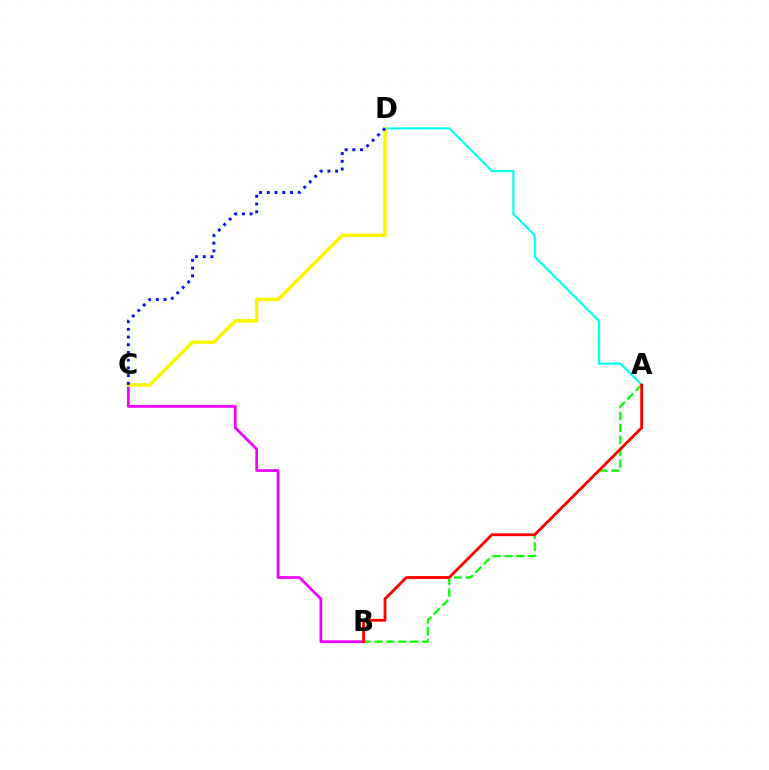{('A', 'B'): [{'color': '#08ff00', 'line_style': 'dashed', 'thickness': 1.62}, {'color': '#ff0000', 'line_style': 'solid', 'thickness': 2.05}], ('A', 'D'): [{'color': '#00fff6', 'line_style': 'solid', 'thickness': 1.53}], ('B', 'C'): [{'color': '#ee00ff', 'line_style': 'solid', 'thickness': 1.95}], ('C', 'D'): [{'color': '#fcf500', 'line_style': 'solid', 'thickness': 2.51}, {'color': '#0010ff', 'line_style': 'dotted', 'thickness': 2.1}]}